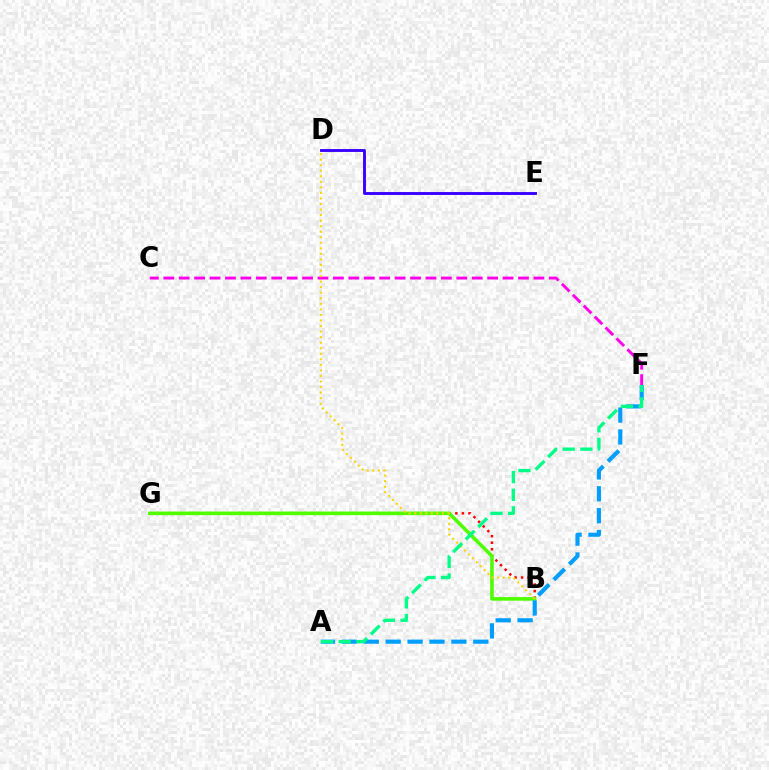{('D', 'E'): [{'color': '#3700ff', 'line_style': 'solid', 'thickness': 2.08}], ('B', 'G'): [{'color': '#ff0000', 'line_style': 'dotted', 'thickness': 1.78}, {'color': '#4fff00', 'line_style': 'solid', 'thickness': 2.59}], ('C', 'F'): [{'color': '#ff00ed', 'line_style': 'dashed', 'thickness': 2.1}], ('B', 'D'): [{'color': '#ffd500', 'line_style': 'dotted', 'thickness': 1.51}], ('A', 'F'): [{'color': '#009eff', 'line_style': 'dashed', 'thickness': 2.98}, {'color': '#00ff86', 'line_style': 'dashed', 'thickness': 2.4}]}